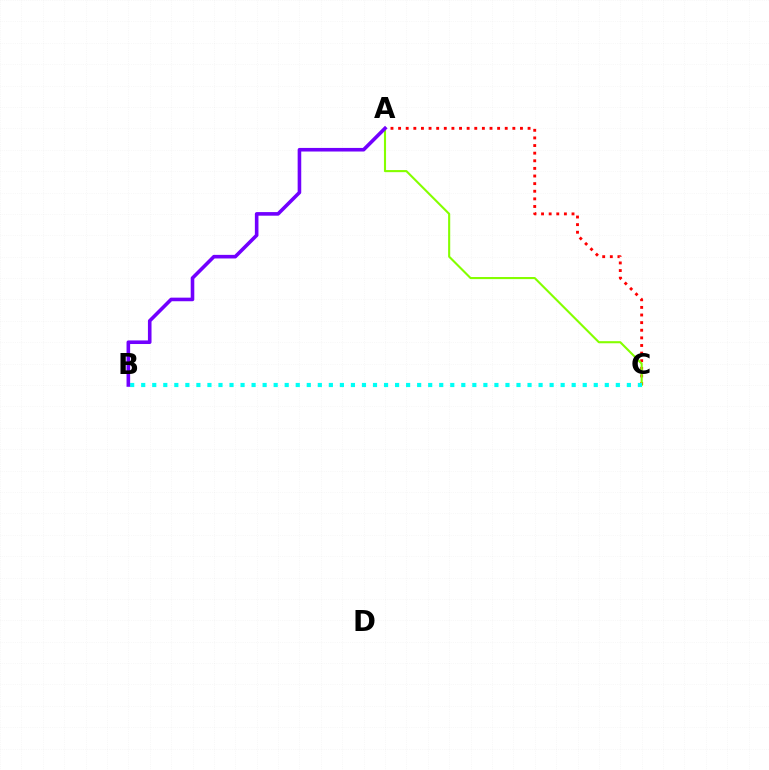{('A', 'C'): [{'color': '#ff0000', 'line_style': 'dotted', 'thickness': 2.07}, {'color': '#84ff00', 'line_style': 'solid', 'thickness': 1.52}], ('B', 'C'): [{'color': '#00fff6', 'line_style': 'dotted', 'thickness': 3.0}], ('A', 'B'): [{'color': '#7200ff', 'line_style': 'solid', 'thickness': 2.59}]}